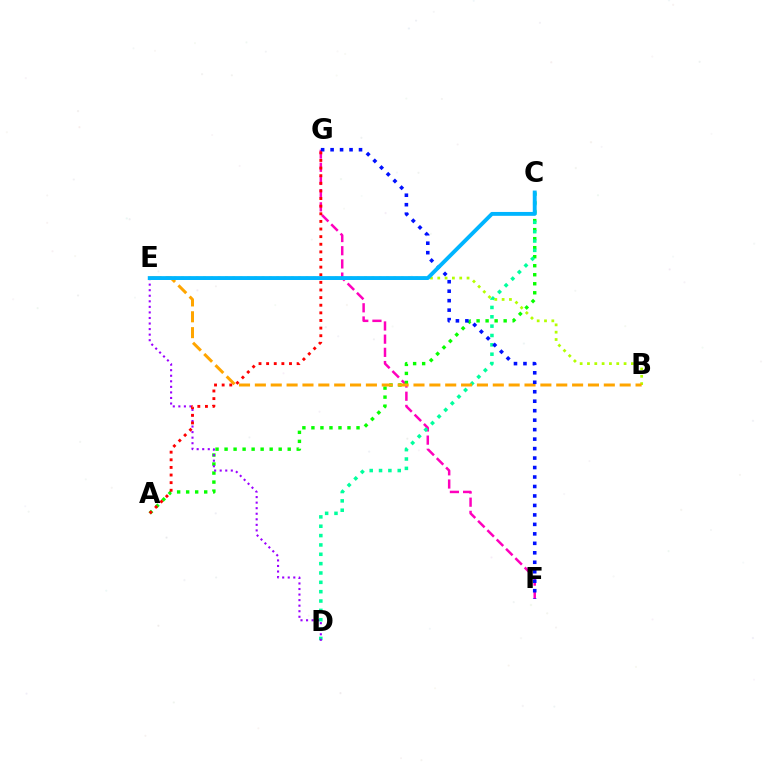{('F', 'G'): [{'color': '#ff00bd', 'line_style': 'dashed', 'thickness': 1.79}, {'color': '#0010ff', 'line_style': 'dotted', 'thickness': 2.57}], ('A', 'C'): [{'color': '#08ff00', 'line_style': 'dotted', 'thickness': 2.45}], ('C', 'D'): [{'color': '#00ff9d', 'line_style': 'dotted', 'thickness': 2.54}], ('D', 'E'): [{'color': '#9b00ff', 'line_style': 'dotted', 'thickness': 1.51}], ('B', 'E'): [{'color': '#b3ff00', 'line_style': 'dotted', 'thickness': 1.99}, {'color': '#ffa500', 'line_style': 'dashed', 'thickness': 2.15}], ('A', 'G'): [{'color': '#ff0000', 'line_style': 'dotted', 'thickness': 2.07}], ('C', 'E'): [{'color': '#00b5ff', 'line_style': 'solid', 'thickness': 2.79}]}